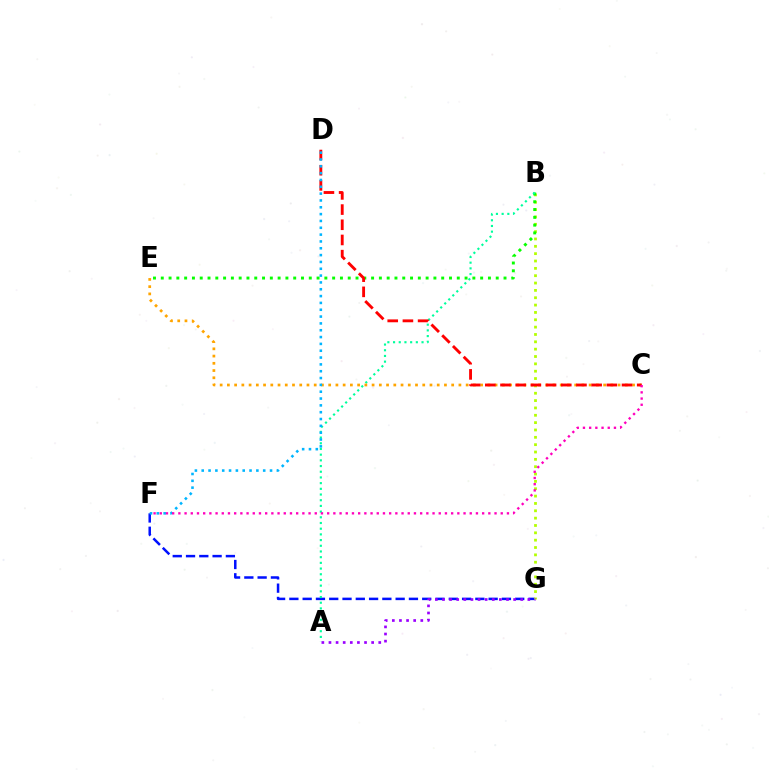{('F', 'G'): [{'color': '#0010ff', 'line_style': 'dashed', 'thickness': 1.8}], ('B', 'G'): [{'color': '#b3ff00', 'line_style': 'dotted', 'thickness': 2.0}], ('B', 'E'): [{'color': '#08ff00', 'line_style': 'dotted', 'thickness': 2.12}], ('A', 'G'): [{'color': '#9b00ff', 'line_style': 'dotted', 'thickness': 1.93}], ('A', 'B'): [{'color': '#00ff9d', 'line_style': 'dotted', 'thickness': 1.55}], ('C', 'E'): [{'color': '#ffa500', 'line_style': 'dotted', 'thickness': 1.97}], ('C', 'D'): [{'color': '#ff0000', 'line_style': 'dashed', 'thickness': 2.06}], ('D', 'F'): [{'color': '#00b5ff', 'line_style': 'dotted', 'thickness': 1.86}], ('C', 'F'): [{'color': '#ff00bd', 'line_style': 'dotted', 'thickness': 1.68}]}